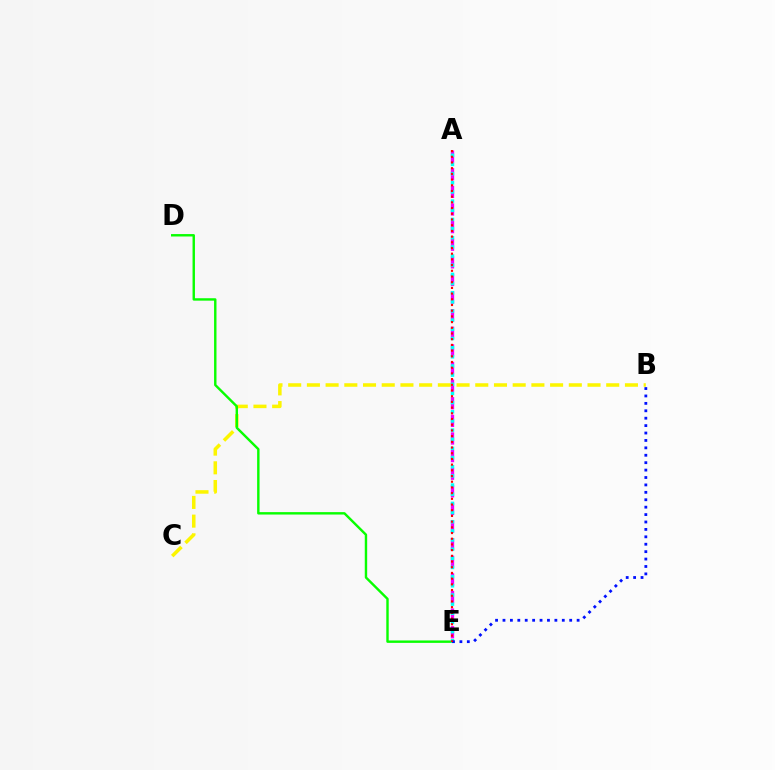{('A', 'E'): [{'color': '#ee00ff', 'line_style': 'dashed', 'thickness': 2.39}, {'color': '#00fff6', 'line_style': 'dotted', 'thickness': 2.49}, {'color': '#ff0000', 'line_style': 'dotted', 'thickness': 1.55}], ('B', 'C'): [{'color': '#fcf500', 'line_style': 'dashed', 'thickness': 2.54}], ('D', 'E'): [{'color': '#08ff00', 'line_style': 'solid', 'thickness': 1.74}], ('B', 'E'): [{'color': '#0010ff', 'line_style': 'dotted', 'thickness': 2.01}]}